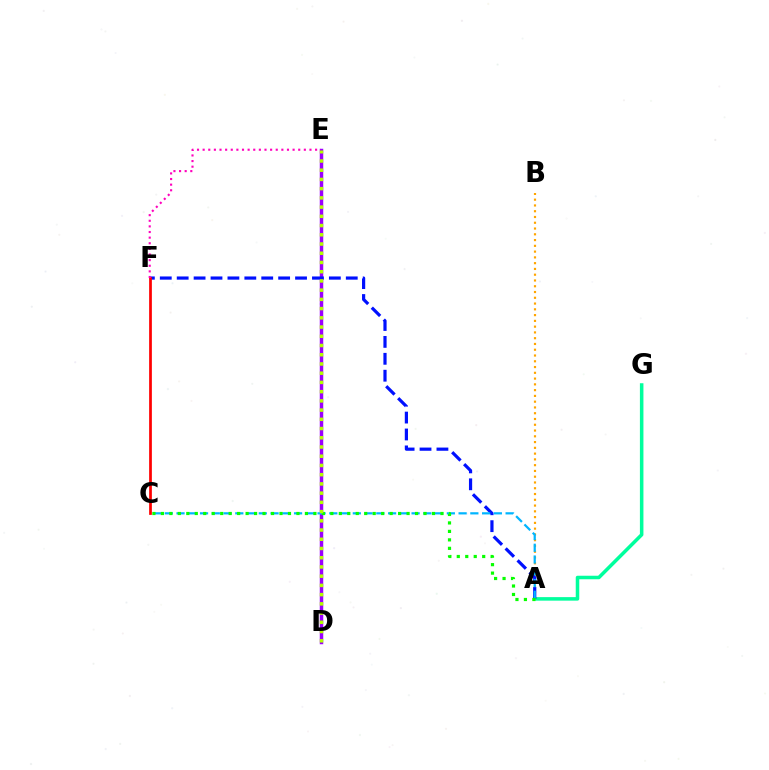{('D', 'E'): [{'color': '#9b00ff', 'line_style': 'solid', 'thickness': 2.5}, {'color': '#b3ff00', 'line_style': 'dotted', 'thickness': 2.51}], ('A', 'G'): [{'color': '#00ff9d', 'line_style': 'solid', 'thickness': 2.54}], ('A', 'B'): [{'color': '#ffa500', 'line_style': 'dotted', 'thickness': 1.57}], ('A', 'F'): [{'color': '#0010ff', 'line_style': 'dashed', 'thickness': 2.3}], ('C', 'F'): [{'color': '#ff0000', 'line_style': 'solid', 'thickness': 1.96}], ('A', 'C'): [{'color': '#00b5ff', 'line_style': 'dashed', 'thickness': 1.6}, {'color': '#08ff00', 'line_style': 'dotted', 'thickness': 2.3}], ('E', 'F'): [{'color': '#ff00bd', 'line_style': 'dotted', 'thickness': 1.53}]}